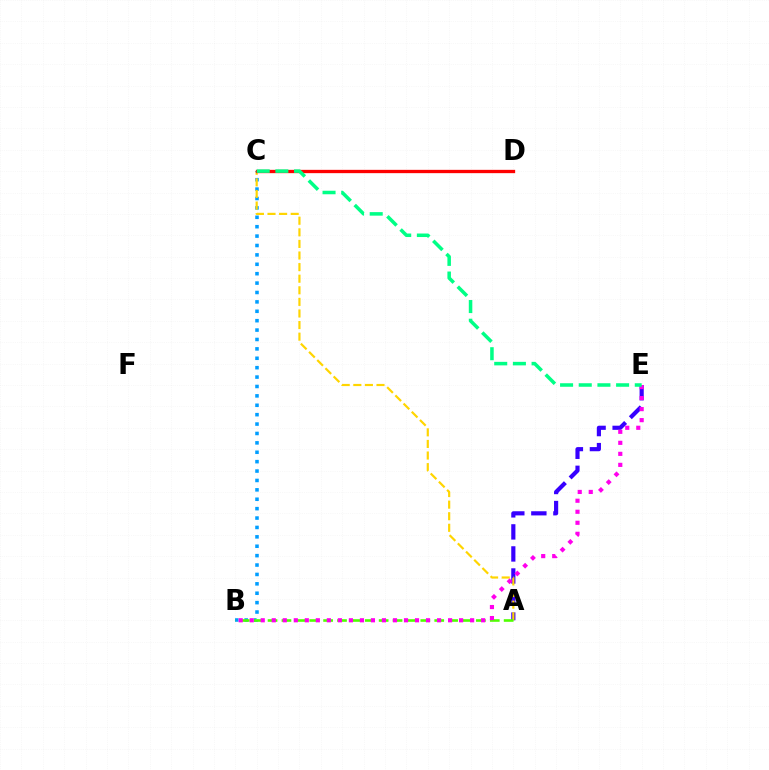{('B', 'C'): [{'color': '#009eff', 'line_style': 'dotted', 'thickness': 2.55}], ('A', 'E'): [{'color': '#3700ff', 'line_style': 'dashed', 'thickness': 2.99}], ('A', 'C'): [{'color': '#ffd500', 'line_style': 'dashed', 'thickness': 1.57}], ('C', 'D'): [{'color': '#ff0000', 'line_style': 'solid', 'thickness': 2.39}], ('A', 'B'): [{'color': '#4fff00', 'line_style': 'dashed', 'thickness': 1.89}], ('B', 'E'): [{'color': '#ff00ed', 'line_style': 'dotted', 'thickness': 2.99}], ('C', 'E'): [{'color': '#00ff86', 'line_style': 'dashed', 'thickness': 2.54}]}